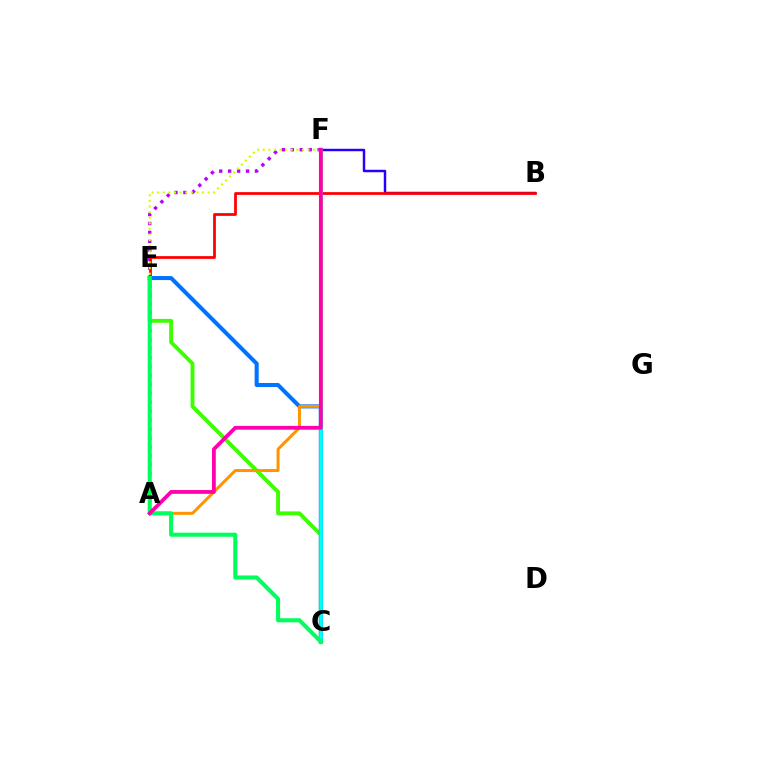{('C', 'E'): [{'color': '#3dff00', 'line_style': 'solid', 'thickness': 2.79}, {'color': '#0074ff', 'line_style': 'solid', 'thickness': 2.91}, {'color': '#00ff5c', 'line_style': 'solid', 'thickness': 2.93}], ('B', 'F'): [{'color': '#2500ff', 'line_style': 'solid', 'thickness': 1.77}], ('A', 'F'): [{'color': '#b900ff', 'line_style': 'dotted', 'thickness': 2.43}, {'color': '#ff9400', 'line_style': 'solid', 'thickness': 2.16}, {'color': '#ff00ac', 'line_style': 'solid', 'thickness': 2.73}], ('B', 'E'): [{'color': '#ff0000', 'line_style': 'solid', 'thickness': 1.98}], ('C', 'F'): [{'color': '#00fff6', 'line_style': 'solid', 'thickness': 2.55}], ('E', 'F'): [{'color': '#d1ff00', 'line_style': 'dotted', 'thickness': 1.52}]}